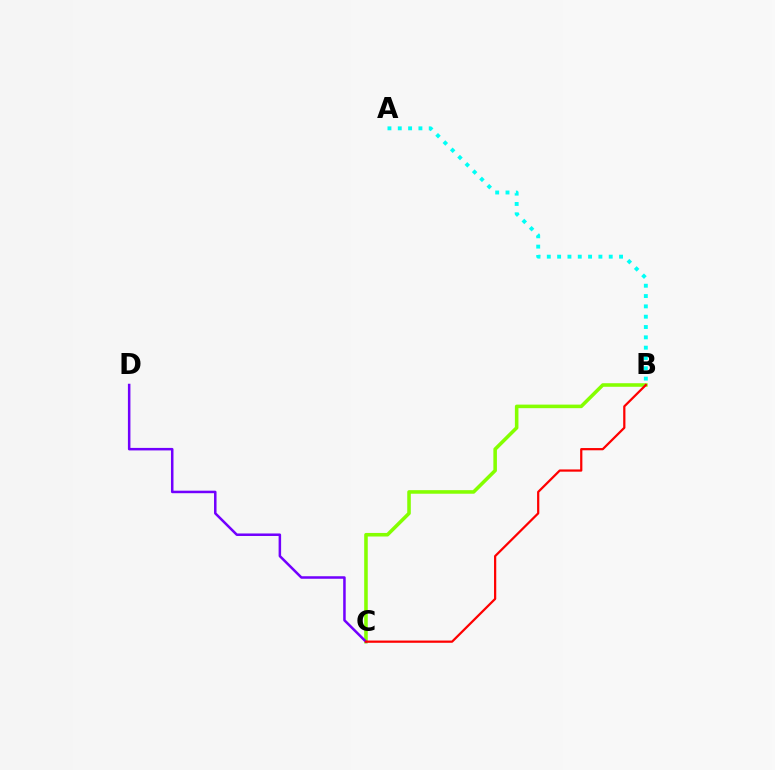{('B', 'C'): [{'color': '#84ff00', 'line_style': 'solid', 'thickness': 2.56}, {'color': '#ff0000', 'line_style': 'solid', 'thickness': 1.61}], ('A', 'B'): [{'color': '#00fff6', 'line_style': 'dotted', 'thickness': 2.8}], ('C', 'D'): [{'color': '#7200ff', 'line_style': 'solid', 'thickness': 1.81}]}